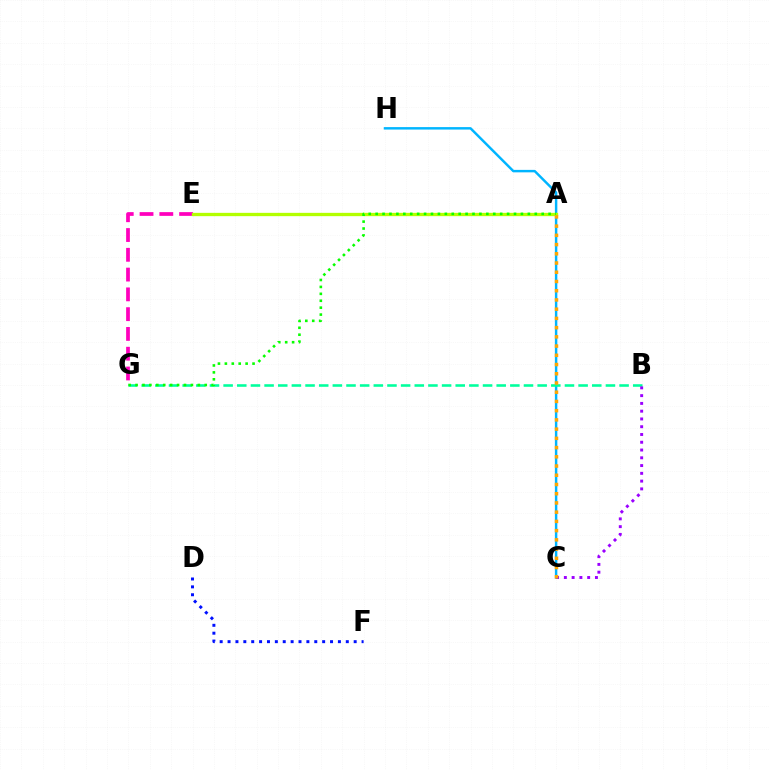{('C', 'H'): [{'color': '#00b5ff', 'line_style': 'solid', 'thickness': 1.77}], ('A', 'E'): [{'color': '#ff0000', 'line_style': 'solid', 'thickness': 1.81}, {'color': '#b3ff00', 'line_style': 'solid', 'thickness': 2.38}], ('B', 'G'): [{'color': '#00ff9d', 'line_style': 'dashed', 'thickness': 1.85}], ('E', 'G'): [{'color': '#ff00bd', 'line_style': 'dashed', 'thickness': 2.69}], ('B', 'C'): [{'color': '#9b00ff', 'line_style': 'dotted', 'thickness': 2.11}], ('A', 'G'): [{'color': '#08ff00', 'line_style': 'dotted', 'thickness': 1.88}], ('D', 'F'): [{'color': '#0010ff', 'line_style': 'dotted', 'thickness': 2.14}], ('A', 'C'): [{'color': '#ffa500', 'line_style': 'dotted', 'thickness': 2.51}]}